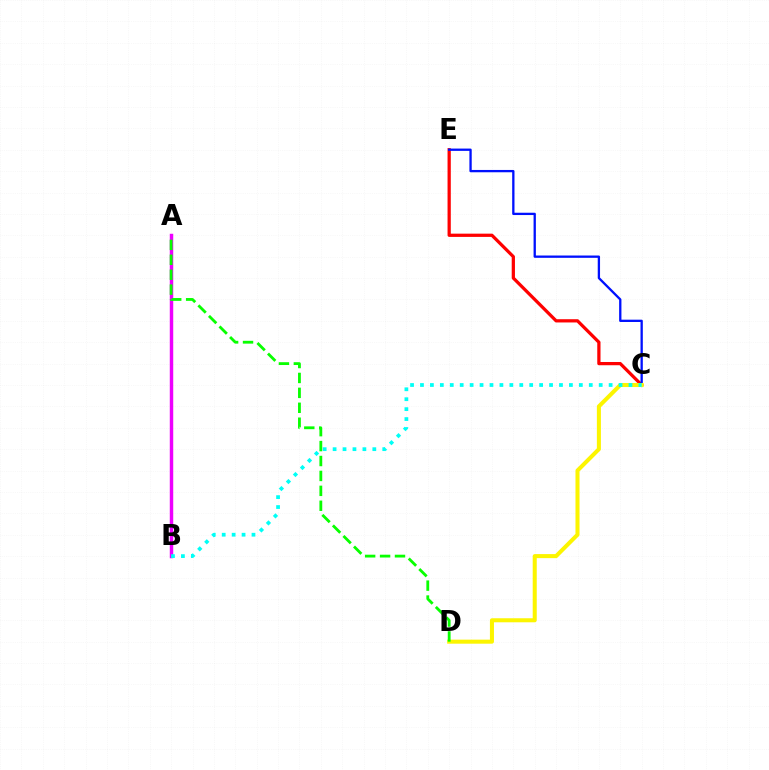{('C', 'E'): [{'color': '#ff0000', 'line_style': 'solid', 'thickness': 2.34}, {'color': '#0010ff', 'line_style': 'solid', 'thickness': 1.66}], ('A', 'B'): [{'color': '#ee00ff', 'line_style': 'solid', 'thickness': 2.49}], ('C', 'D'): [{'color': '#fcf500', 'line_style': 'solid', 'thickness': 2.91}], ('B', 'C'): [{'color': '#00fff6', 'line_style': 'dotted', 'thickness': 2.7}], ('A', 'D'): [{'color': '#08ff00', 'line_style': 'dashed', 'thickness': 2.03}]}